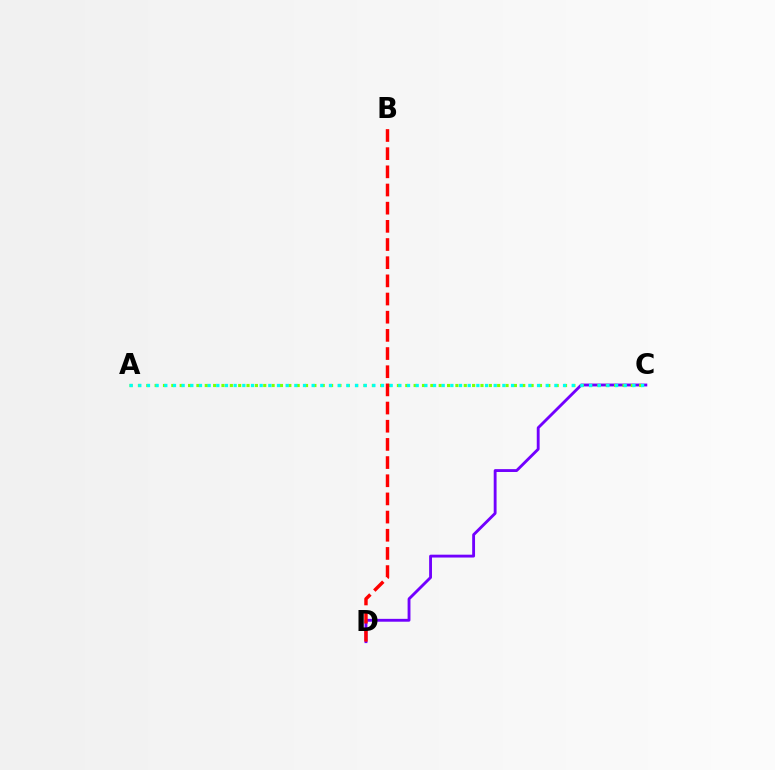{('C', 'D'): [{'color': '#7200ff', 'line_style': 'solid', 'thickness': 2.06}], ('A', 'C'): [{'color': '#84ff00', 'line_style': 'dotted', 'thickness': 2.27}, {'color': '#00fff6', 'line_style': 'dotted', 'thickness': 2.36}], ('B', 'D'): [{'color': '#ff0000', 'line_style': 'dashed', 'thickness': 2.47}]}